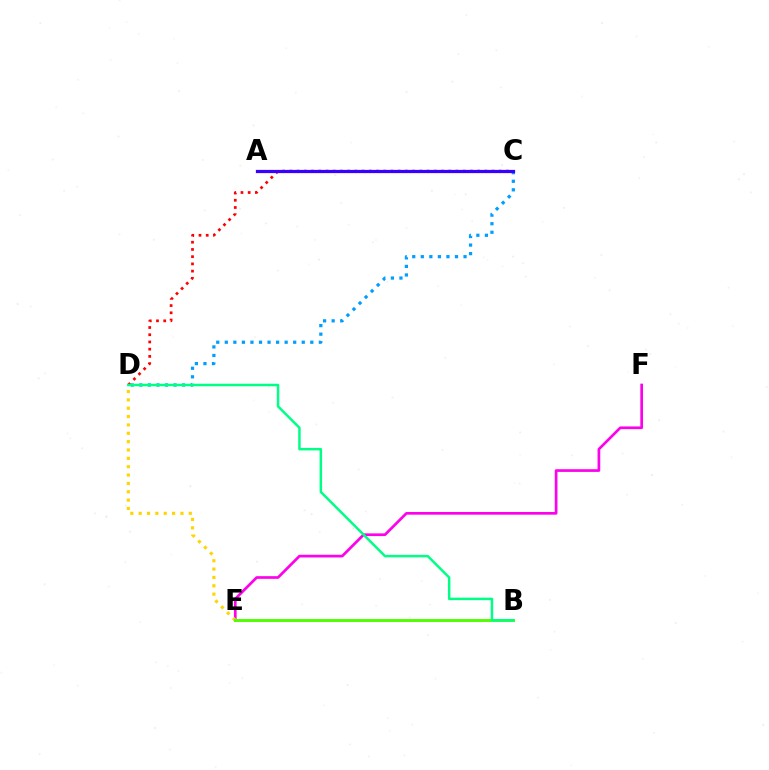{('C', 'D'): [{'color': '#ff0000', 'line_style': 'dotted', 'thickness': 1.96}, {'color': '#009eff', 'line_style': 'dotted', 'thickness': 2.32}], ('E', 'F'): [{'color': '#ff00ed', 'line_style': 'solid', 'thickness': 1.94}], ('D', 'E'): [{'color': '#ffd500', 'line_style': 'dotted', 'thickness': 2.27}], ('B', 'E'): [{'color': '#4fff00', 'line_style': 'solid', 'thickness': 2.09}], ('A', 'C'): [{'color': '#3700ff', 'line_style': 'solid', 'thickness': 2.32}], ('B', 'D'): [{'color': '#00ff86', 'line_style': 'solid', 'thickness': 1.79}]}